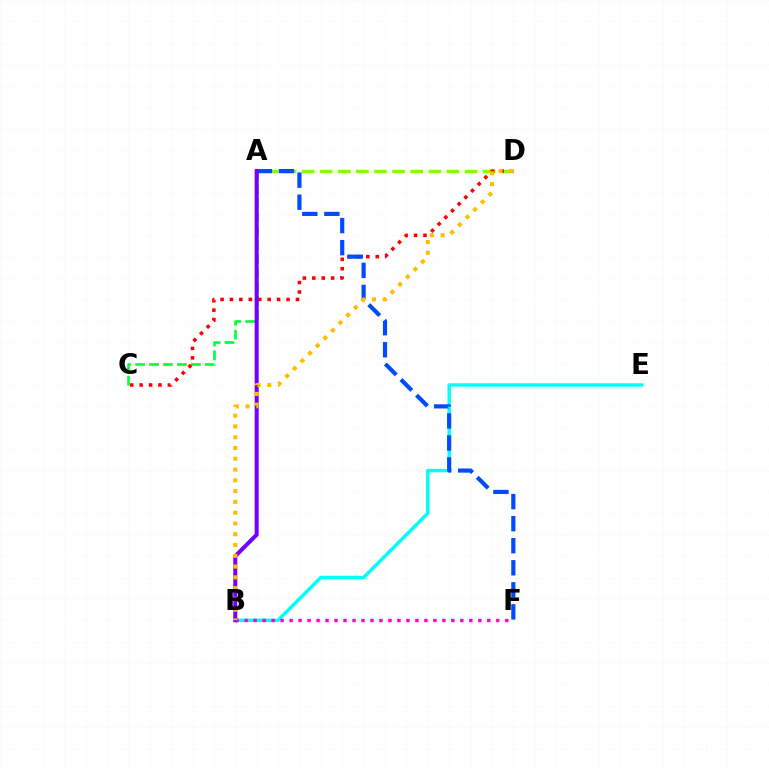{('A', 'C'): [{'color': '#00ff39', 'line_style': 'dashed', 'thickness': 1.89}], ('A', 'D'): [{'color': '#84ff00', 'line_style': 'dashed', 'thickness': 2.46}], ('B', 'E'): [{'color': '#00fff6', 'line_style': 'solid', 'thickness': 2.48}], ('C', 'D'): [{'color': '#ff0000', 'line_style': 'dotted', 'thickness': 2.56}], ('A', 'F'): [{'color': '#004bff', 'line_style': 'dashed', 'thickness': 3.0}], ('B', 'F'): [{'color': '#ff00cf', 'line_style': 'dotted', 'thickness': 2.44}], ('A', 'B'): [{'color': '#7200ff', 'line_style': 'solid', 'thickness': 2.88}], ('B', 'D'): [{'color': '#ffbd00', 'line_style': 'dotted', 'thickness': 2.93}]}